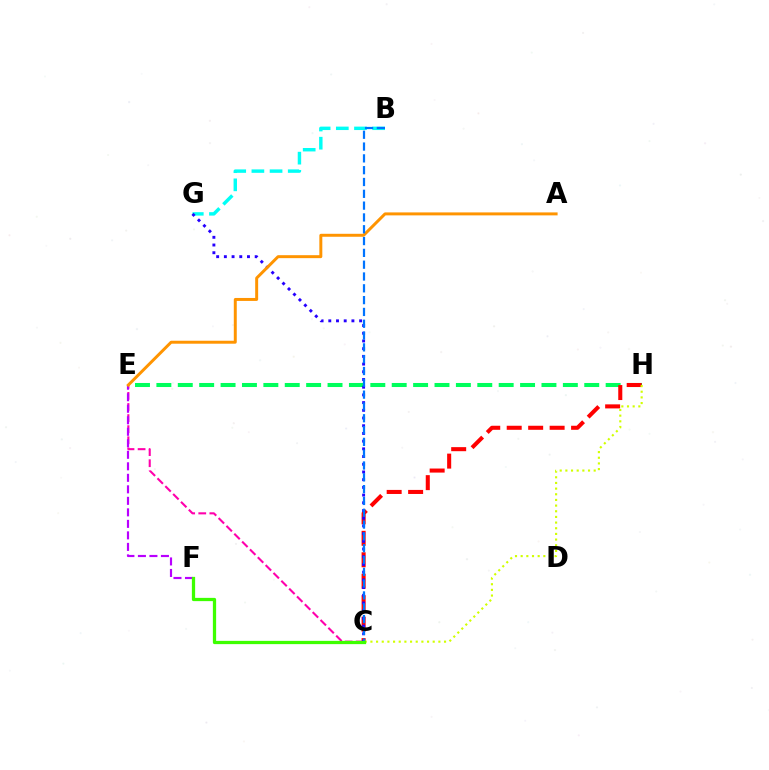{('E', 'H'): [{'color': '#00ff5c', 'line_style': 'dashed', 'thickness': 2.91}], ('B', 'G'): [{'color': '#00fff6', 'line_style': 'dashed', 'thickness': 2.47}], ('C', 'H'): [{'color': '#ff0000', 'line_style': 'dashed', 'thickness': 2.92}, {'color': '#d1ff00', 'line_style': 'dotted', 'thickness': 1.54}], ('C', 'E'): [{'color': '#ff00ac', 'line_style': 'dashed', 'thickness': 1.51}], ('E', 'F'): [{'color': '#b900ff', 'line_style': 'dashed', 'thickness': 1.56}], ('C', 'G'): [{'color': '#2500ff', 'line_style': 'dotted', 'thickness': 2.09}], ('A', 'E'): [{'color': '#ff9400', 'line_style': 'solid', 'thickness': 2.13}], ('B', 'C'): [{'color': '#0074ff', 'line_style': 'dashed', 'thickness': 1.6}], ('C', 'F'): [{'color': '#3dff00', 'line_style': 'solid', 'thickness': 2.34}]}